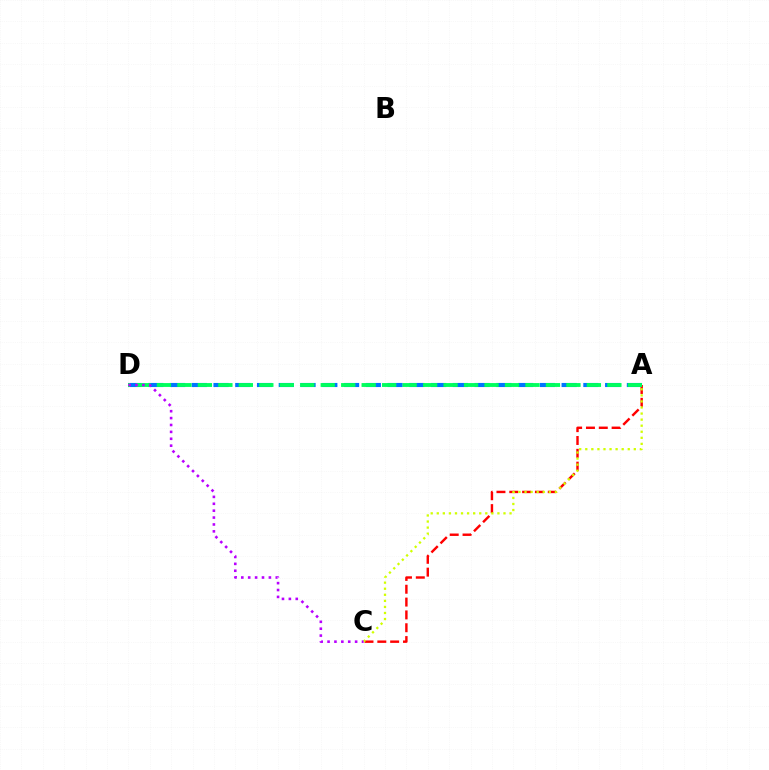{('A', 'D'): [{'color': '#0074ff', 'line_style': 'dashed', 'thickness': 2.96}, {'color': '#00ff5c', 'line_style': 'dashed', 'thickness': 2.78}], ('A', 'C'): [{'color': '#ff0000', 'line_style': 'dashed', 'thickness': 1.74}, {'color': '#d1ff00', 'line_style': 'dotted', 'thickness': 1.65}], ('C', 'D'): [{'color': '#b900ff', 'line_style': 'dotted', 'thickness': 1.87}]}